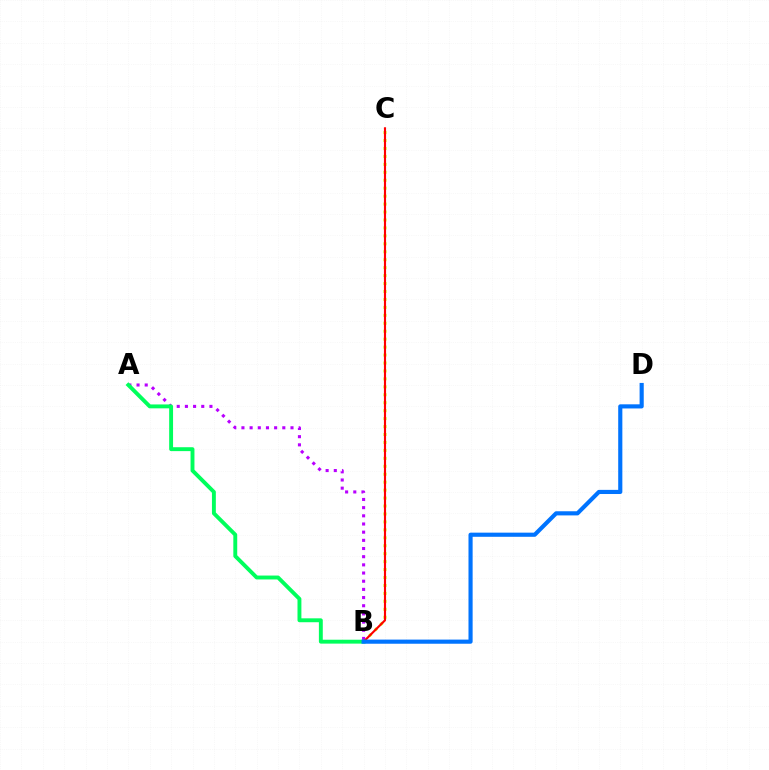{('B', 'C'): [{'color': '#d1ff00', 'line_style': 'dotted', 'thickness': 2.16}, {'color': '#ff0000', 'line_style': 'solid', 'thickness': 1.54}], ('A', 'B'): [{'color': '#b900ff', 'line_style': 'dotted', 'thickness': 2.22}, {'color': '#00ff5c', 'line_style': 'solid', 'thickness': 2.81}], ('B', 'D'): [{'color': '#0074ff', 'line_style': 'solid', 'thickness': 2.98}]}